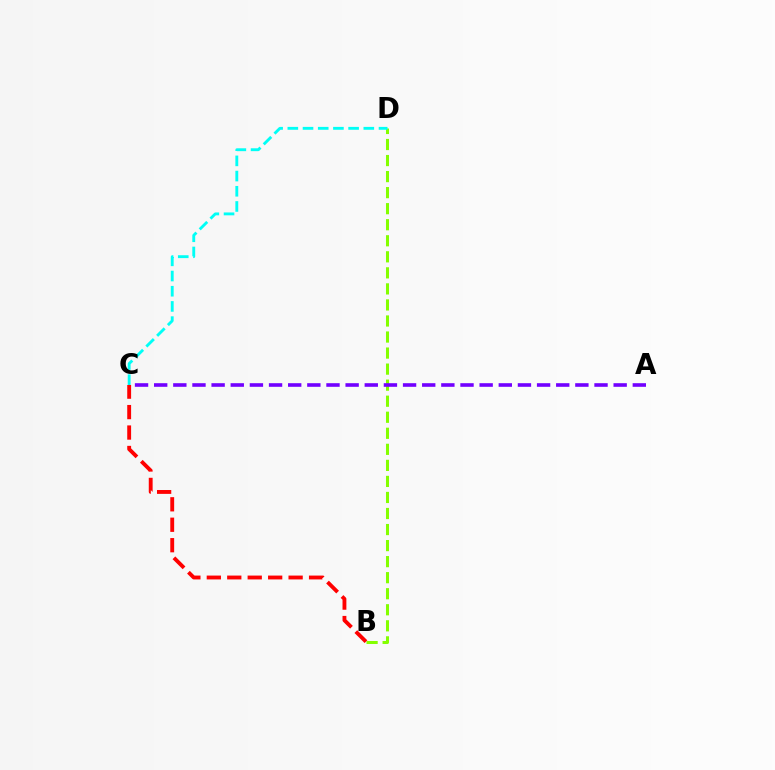{('B', 'D'): [{'color': '#84ff00', 'line_style': 'dashed', 'thickness': 2.18}], ('C', 'D'): [{'color': '#00fff6', 'line_style': 'dashed', 'thickness': 2.06}], ('A', 'C'): [{'color': '#7200ff', 'line_style': 'dashed', 'thickness': 2.6}], ('B', 'C'): [{'color': '#ff0000', 'line_style': 'dashed', 'thickness': 2.78}]}